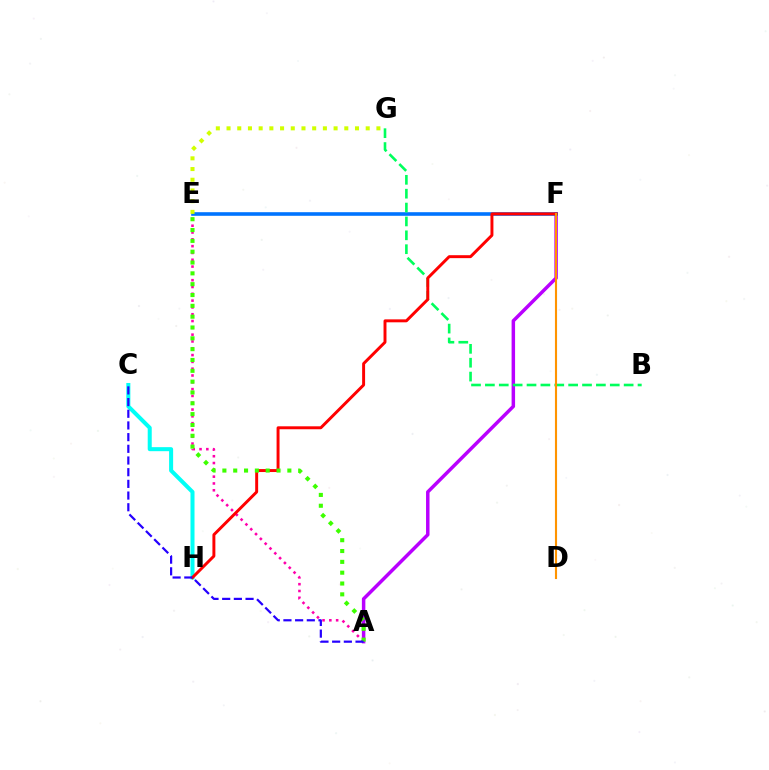{('A', 'E'): [{'color': '#ff00ac', 'line_style': 'dotted', 'thickness': 1.85}, {'color': '#3dff00', 'line_style': 'dotted', 'thickness': 2.94}], ('A', 'F'): [{'color': '#b900ff', 'line_style': 'solid', 'thickness': 2.51}], ('E', 'F'): [{'color': '#0074ff', 'line_style': 'solid', 'thickness': 2.6}], ('C', 'H'): [{'color': '#00fff6', 'line_style': 'solid', 'thickness': 2.9}], ('B', 'G'): [{'color': '#00ff5c', 'line_style': 'dashed', 'thickness': 1.88}], ('E', 'G'): [{'color': '#d1ff00', 'line_style': 'dotted', 'thickness': 2.91}], ('F', 'H'): [{'color': '#ff0000', 'line_style': 'solid', 'thickness': 2.12}], ('D', 'F'): [{'color': '#ff9400', 'line_style': 'solid', 'thickness': 1.53}], ('A', 'C'): [{'color': '#2500ff', 'line_style': 'dashed', 'thickness': 1.59}]}